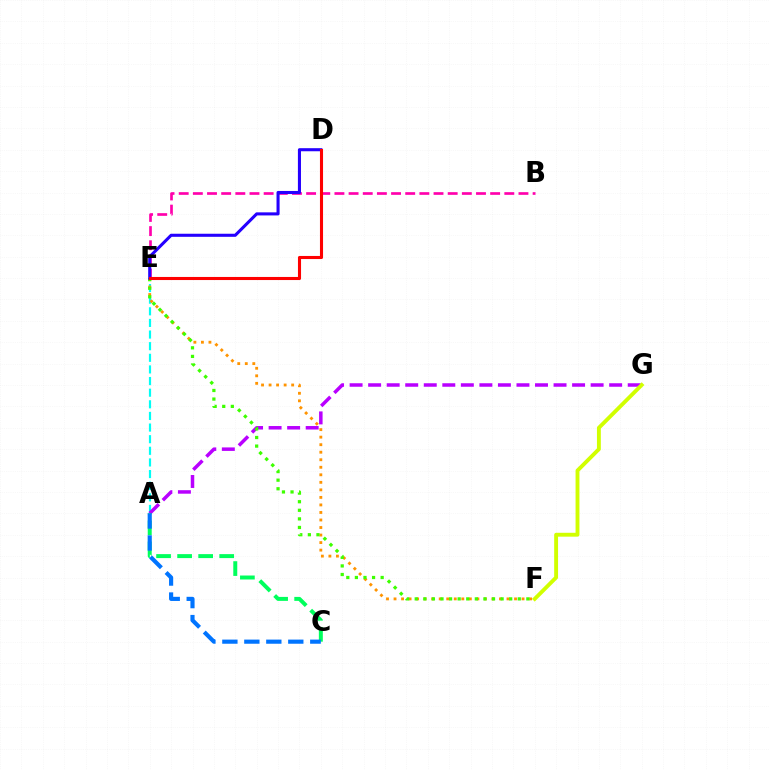{('A', 'E'): [{'color': '#00fff6', 'line_style': 'dashed', 'thickness': 1.58}], ('B', 'E'): [{'color': '#ff00ac', 'line_style': 'dashed', 'thickness': 1.92}], ('E', 'F'): [{'color': '#ff9400', 'line_style': 'dotted', 'thickness': 2.05}, {'color': '#3dff00', 'line_style': 'dotted', 'thickness': 2.33}], ('A', 'G'): [{'color': '#b900ff', 'line_style': 'dashed', 'thickness': 2.52}], ('D', 'E'): [{'color': '#2500ff', 'line_style': 'solid', 'thickness': 2.21}, {'color': '#ff0000', 'line_style': 'solid', 'thickness': 2.22}], ('F', 'G'): [{'color': '#d1ff00', 'line_style': 'solid', 'thickness': 2.79}], ('A', 'C'): [{'color': '#00ff5c', 'line_style': 'dashed', 'thickness': 2.86}, {'color': '#0074ff', 'line_style': 'dashed', 'thickness': 2.98}]}